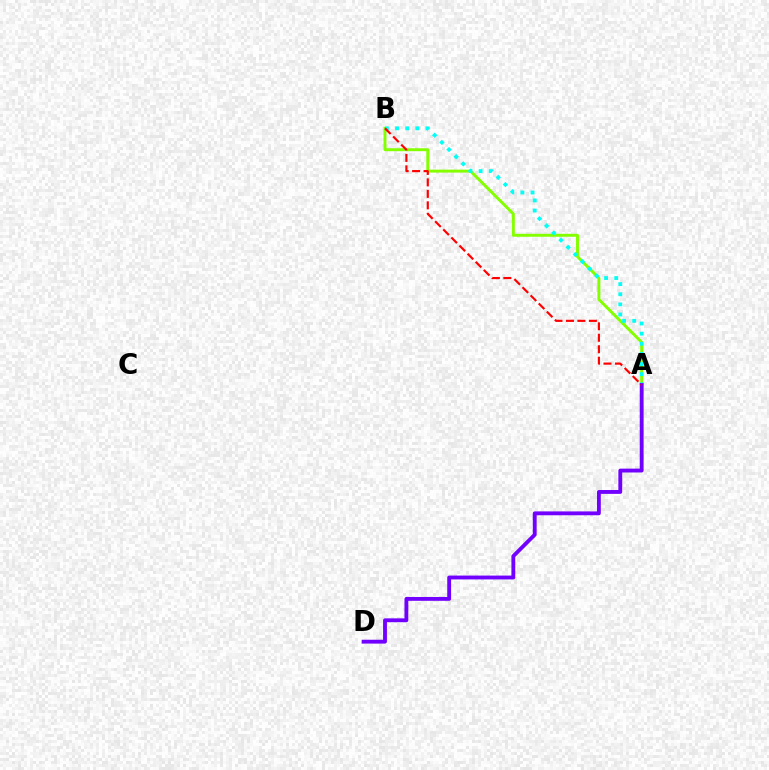{('A', 'B'): [{'color': '#84ff00', 'line_style': 'solid', 'thickness': 2.13}, {'color': '#00fff6', 'line_style': 'dotted', 'thickness': 2.75}, {'color': '#ff0000', 'line_style': 'dashed', 'thickness': 1.56}], ('A', 'D'): [{'color': '#7200ff', 'line_style': 'solid', 'thickness': 2.77}]}